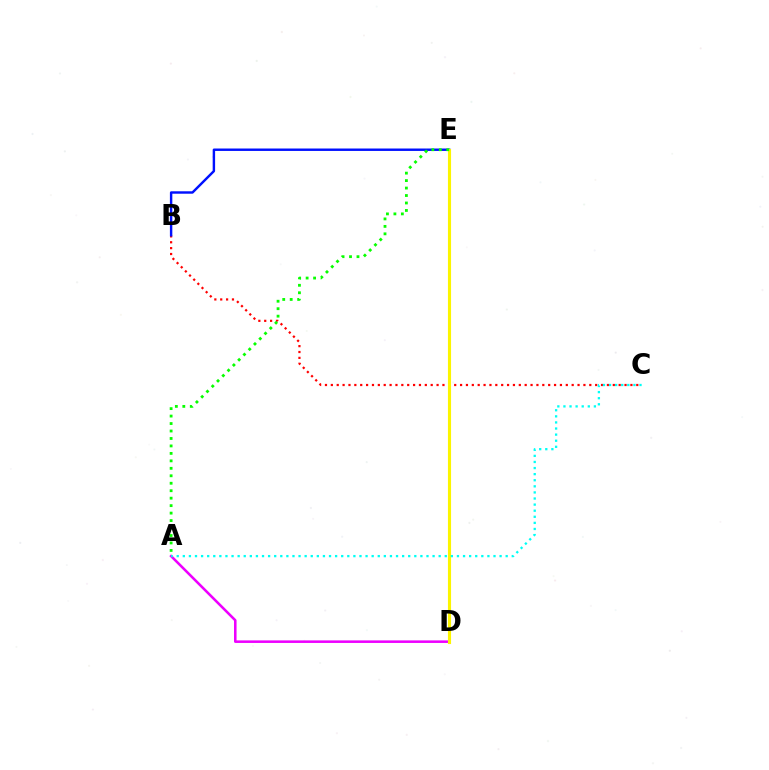{('B', 'C'): [{'color': '#ff0000', 'line_style': 'dotted', 'thickness': 1.6}], ('B', 'E'): [{'color': '#0010ff', 'line_style': 'solid', 'thickness': 1.75}], ('A', 'D'): [{'color': '#ee00ff', 'line_style': 'solid', 'thickness': 1.84}], ('D', 'E'): [{'color': '#fcf500', 'line_style': 'solid', 'thickness': 2.25}], ('A', 'C'): [{'color': '#00fff6', 'line_style': 'dotted', 'thickness': 1.66}], ('A', 'E'): [{'color': '#08ff00', 'line_style': 'dotted', 'thickness': 2.03}]}